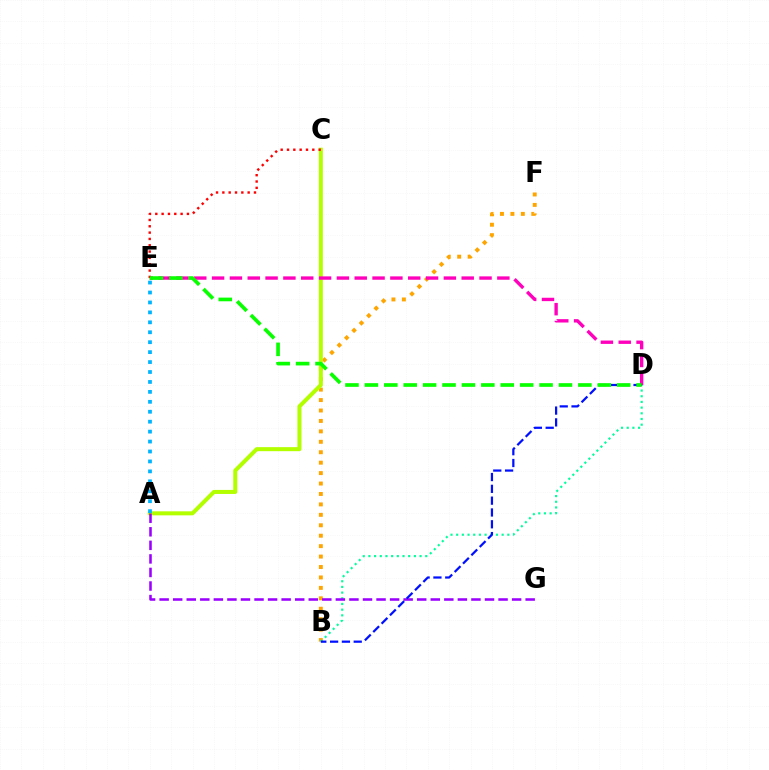{('B', 'F'): [{'color': '#ffa500', 'line_style': 'dotted', 'thickness': 2.83}], ('A', 'C'): [{'color': '#b3ff00', 'line_style': 'solid', 'thickness': 2.9}], ('D', 'E'): [{'color': '#ff00bd', 'line_style': 'dashed', 'thickness': 2.42}, {'color': '#08ff00', 'line_style': 'dashed', 'thickness': 2.64}], ('B', 'D'): [{'color': '#00ff9d', 'line_style': 'dotted', 'thickness': 1.54}, {'color': '#0010ff', 'line_style': 'dashed', 'thickness': 1.6}], ('A', 'E'): [{'color': '#00b5ff', 'line_style': 'dotted', 'thickness': 2.7}], ('A', 'G'): [{'color': '#9b00ff', 'line_style': 'dashed', 'thickness': 1.84}], ('C', 'E'): [{'color': '#ff0000', 'line_style': 'dotted', 'thickness': 1.72}]}